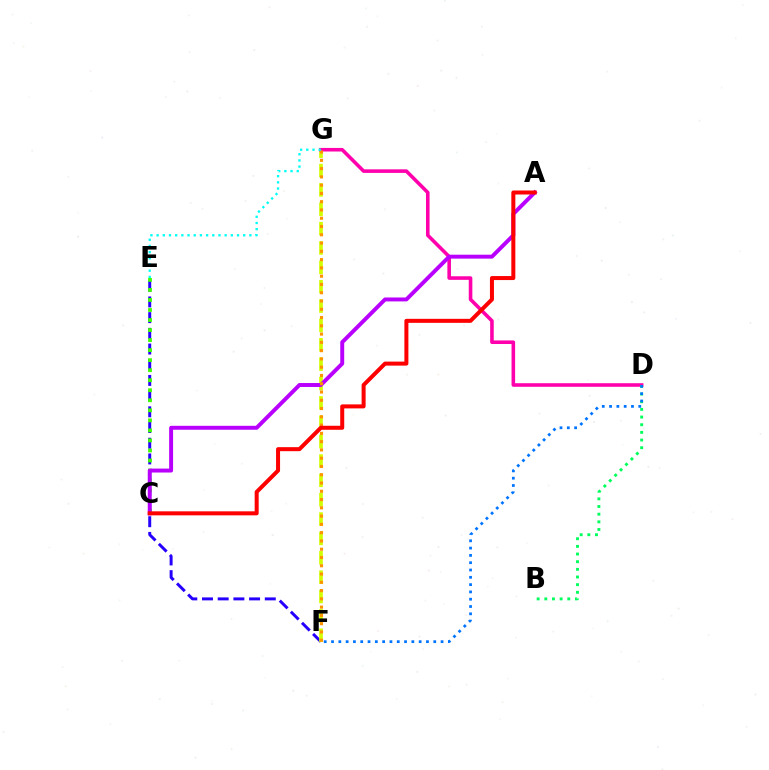{('E', 'F'): [{'color': '#2500ff', 'line_style': 'dashed', 'thickness': 2.13}], ('F', 'G'): [{'color': '#d1ff00', 'line_style': 'dashed', 'thickness': 2.63}, {'color': '#ff9400', 'line_style': 'dotted', 'thickness': 2.25}], ('D', 'G'): [{'color': '#ff00ac', 'line_style': 'solid', 'thickness': 2.58}], ('B', 'D'): [{'color': '#00ff5c', 'line_style': 'dotted', 'thickness': 2.08}], ('C', 'E'): [{'color': '#3dff00', 'line_style': 'dotted', 'thickness': 2.73}], ('D', 'F'): [{'color': '#0074ff', 'line_style': 'dotted', 'thickness': 1.98}], ('A', 'C'): [{'color': '#b900ff', 'line_style': 'solid', 'thickness': 2.83}, {'color': '#ff0000', 'line_style': 'solid', 'thickness': 2.89}], ('E', 'G'): [{'color': '#00fff6', 'line_style': 'dotted', 'thickness': 1.68}]}